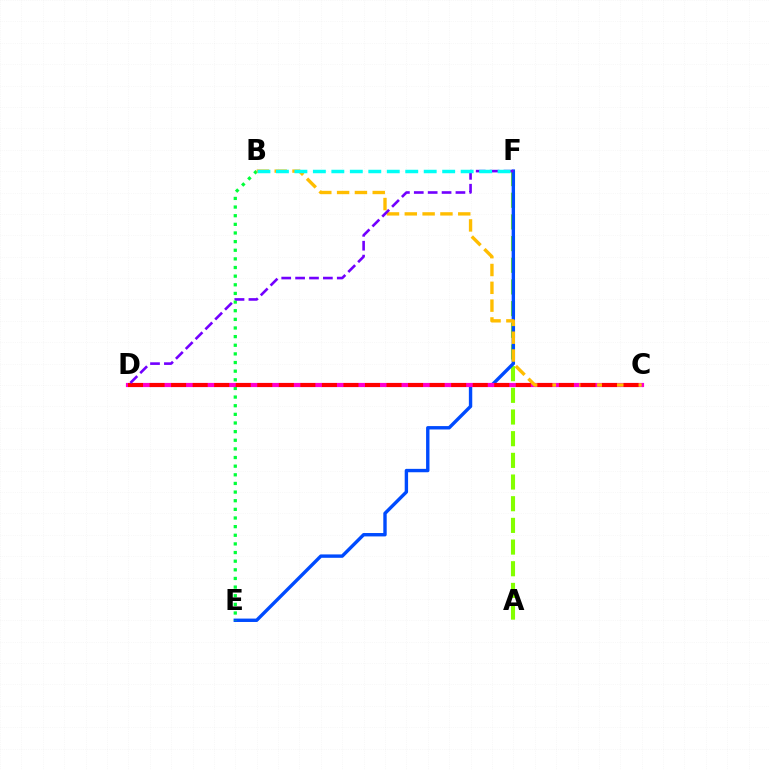{('A', 'F'): [{'color': '#84ff00', 'line_style': 'dashed', 'thickness': 2.94}], ('E', 'F'): [{'color': '#004bff', 'line_style': 'solid', 'thickness': 2.44}], ('B', 'E'): [{'color': '#00ff39', 'line_style': 'dotted', 'thickness': 2.35}], ('C', 'D'): [{'color': '#ff00cf', 'line_style': 'solid', 'thickness': 3.0}, {'color': '#ff0000', 'line_style': 'dashed', 'thickness': 2.93}], ('B', 'C'): [{'color': '#ffbd00', 'line_style': 'dashed', 'thickness': 2.42}], ('D', 'F'): [{'color': '#7200ff', 'line_style': 'dashed', 'thickness': 1.89}], ('B', 'F'): [{'color': '#00fff6', 'line_style': 'dashed', 'thickness': 2.51}]}